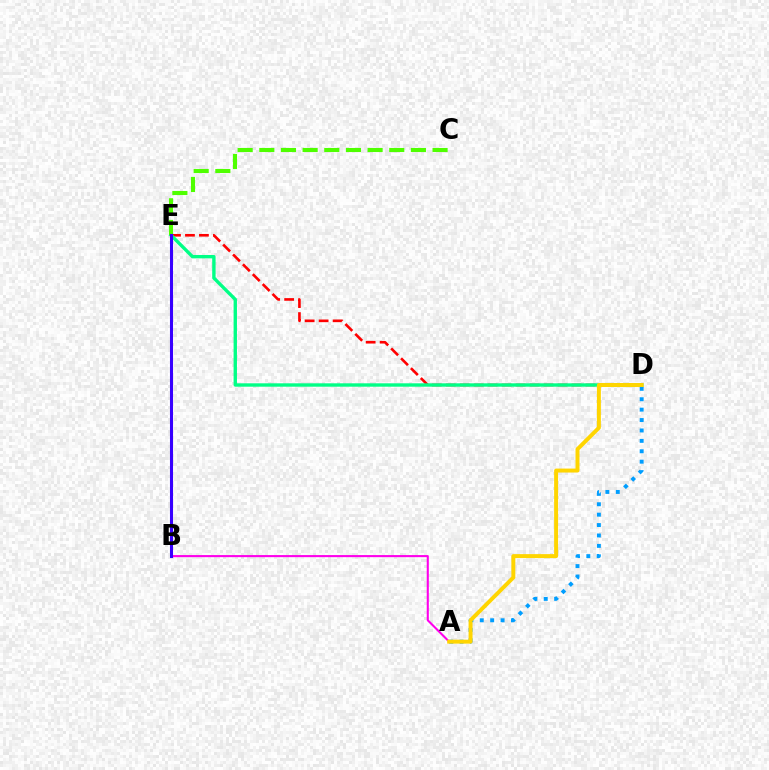{('D', 'E'): [{'color': '#ff0000', 'line_style': 'dashed', 'thickness': 1.9}, {'color': '#00ff86', 'line_style': 'solid', 'thickness': 2.43}], ('A', 'B'): [{'color': '#ff00ed', 'line_style': 'solid', 'thickness': 1.5}], ('C', 'E'): [{'color': '#4fff00', 'line_style': 'dashed', 'thickness': 2.94}], ('B', 'E'): [{'color': '#3700ff', 'line_style': 'solid', 'thickness': 2.21}], ('A', 'D'): [{'color': '#009eff', 'line_style': 'dotted', 'thickness': 2.83}, {'color': '#ffd500', 'line_style': 'solid', 'thickness': 2.85}]}